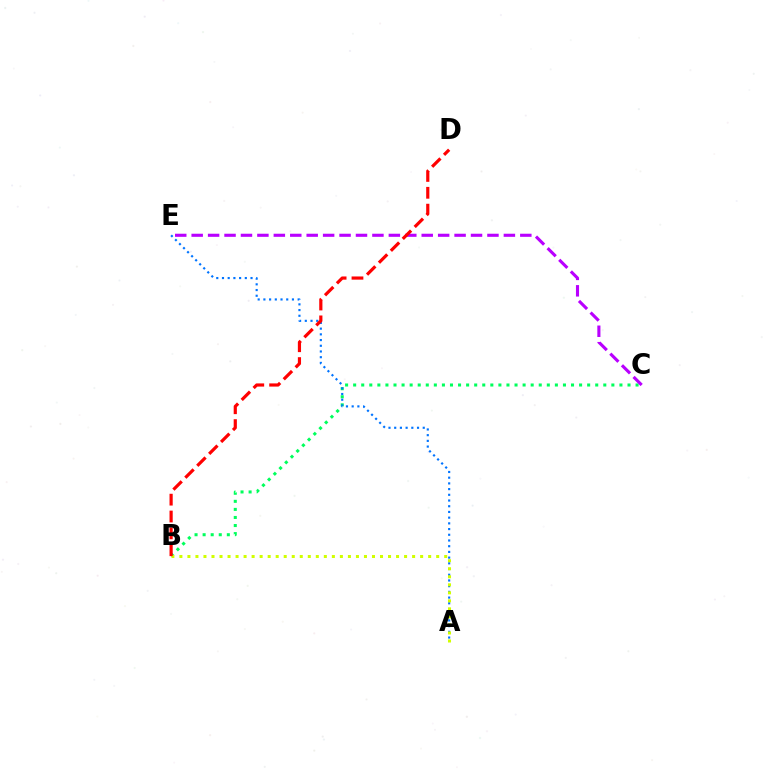{('B', 'C'): [{'color': '#00ff5c', 'line_style': 'dotted', 'thickness': 2.19}], ('C', 'E'): [{'color': '#b900ff', 'line_style': 'dashed', 'thickness': 2.23}], ('A', 'E'): [{'color': '#0074ff', 'line_style': 'dotted', 'thickness': 1.55}], ('A', 'B'): [{'color': '#d1ff00', 'line_style': 'dotted', 'thickness': 2.18}], ('B', 'D'): [{'color': '#ff0000', 'line_style': 'dashed', 'thickness': 2.29}]}